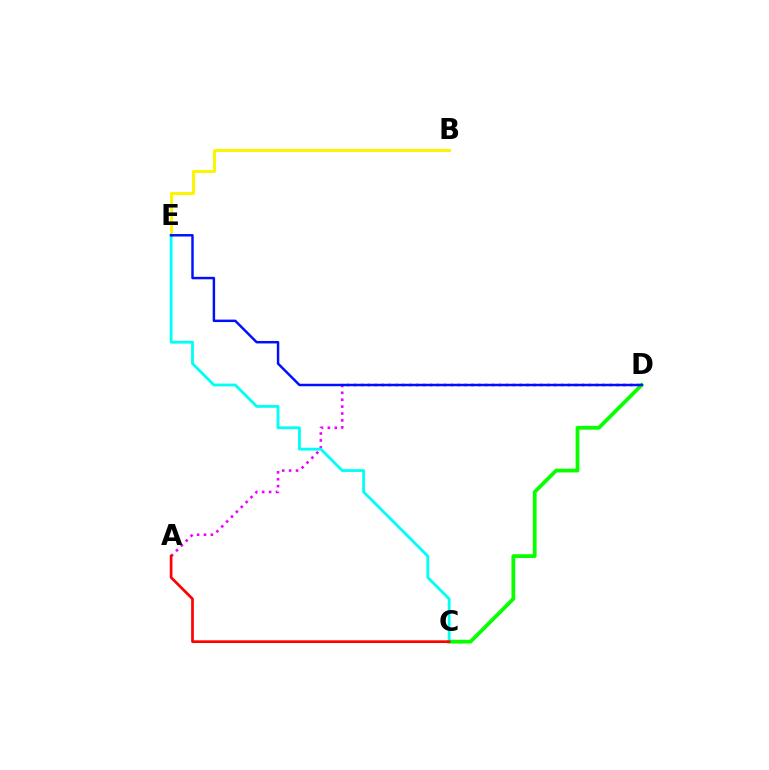{('C', 'D'): [{'color': '#08ff00', 'line_style': 'solid', 'thickness': 2.72}], ('A', 'D'): [{'color': '#ee00ff', 'line_style': 'dotted', 'thickness': 1.88}], ('B', 'E'): [{'color': '#fcf500', 'line_style': 'solid', 'thickness': 2.15}], ('C', 'E'): [{'color': '#00fff6', 'line_style': 'solid', 'thickness': 2.04}], ('D', 'E'): [{'color': '#0010ff', 'line_style': 'solid', 'thickness': 1.77}], ('A', 'C'): [{'color': '#ff0000', 'line_style': 'solid', 'thickness': 1.94}]}